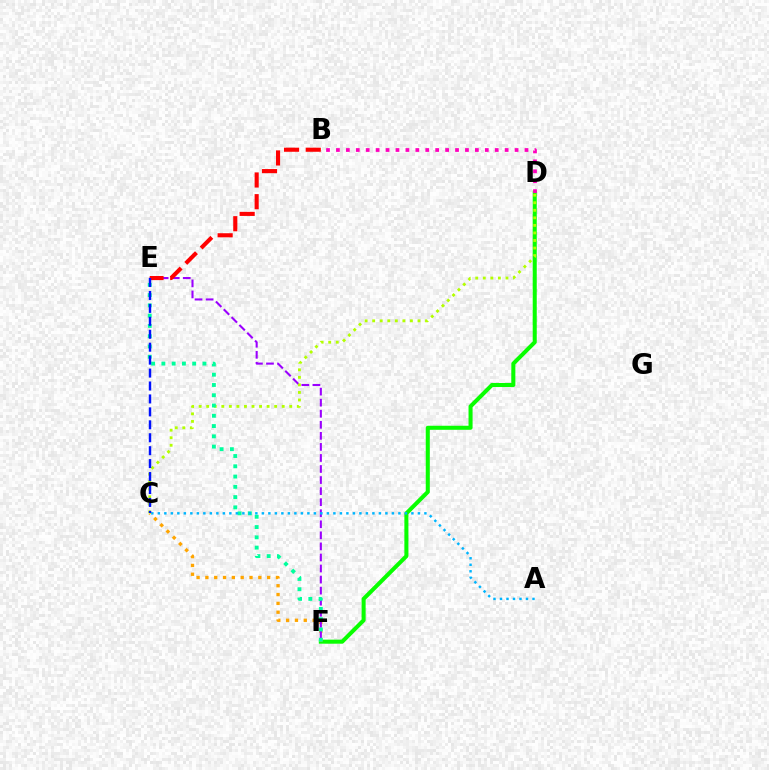{('D', 'F'): [{'color': '#08ff00', 'line_style': 'solid', 'thickness': 2.91}], ('C', 'F'): [{'color': '#ffa500', 'line_style': 'dotted', 'thickness': 2.4}], ('E', 'F'): [{'color': '#9b00ff', 'line_style': 'dashed', 'thickness': 1.5}, {'color': '#00ff9d', 'line_style': 'dotted', 'thickness': 2.79}], ('C', 'D'): [{'color': '#b3ff00', 'line_style': 'dotted', 'thickness': 2.05}], ('B', 'E'): [{'color': '#ff0000', 'line_style': 'dashed', 'thickness': 2.95}], ('A', 'C'): [{'color': '#00b5ff', 'line_style': 'dotted', 'thickness': 1.77}], ('C', 'E'): [{'color': '#0010ff', 'line_style': 'dashed', 'thickness': 1.76}], ('B', 'D'): [{'color': '#ff00bd', 'line_style': 'dotted', 'thickness': 2.7}]}